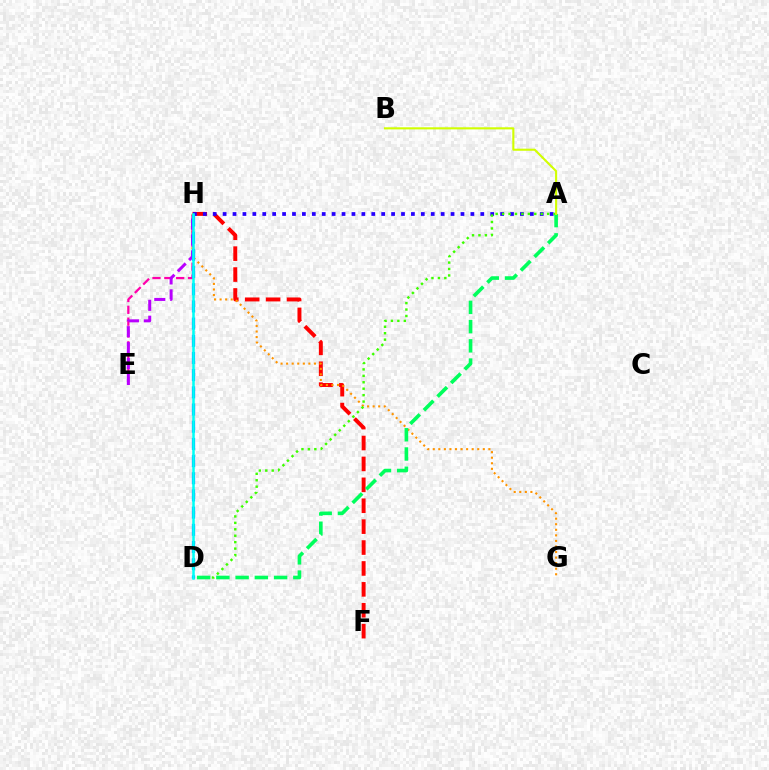{('F', 'H'): [{'color': '#ff0000', 'line_style': 'dashed', 'thickness': 2.84}], ('A', 'H'): [{'color': '#2500ff', 'line_style': 'dotted', 'thickness': 2.69}], ('G', 'H'): [{'color': '#ff9400', 'line_style': 'dotted', 'thickness': 1.51}], ('E', 'H'): [{'color': '#ff00ac', 'line_style': 'dashed', 'thickness': 1.61}, {'color': '#b900ff', 'line_style': 'dashed', 'thickness': 2.16}], ('A', 'D'): [{'color': '#3dff00', 'line_style': 'dotted', 'thickness': 1.75}, {'color': '#00ff5c', 'line_style': 'dashed', 'thickness': 2.61}], ('A', 'B'): [{'color': '#d1ff00', 'line_style': 'solid', 'thickness': 1.51}], ('D', 'H'): [{'color': '#0074ff', 'line_style': 'dashed', 'thickness': 2.33}, {'color': '#00fff6', 'line_style': 'solid', 'thickness': 1.83}]}